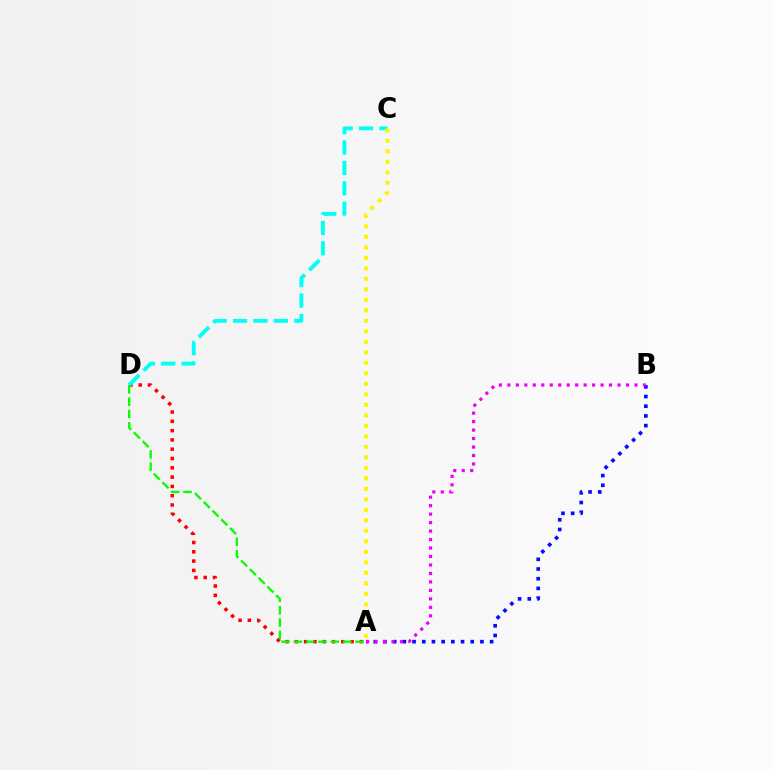{('A', 'D'): [{'color': '#ff0000', 'line_style': 'dotted', 'thickness': 2.53}, {'color': '#08ff00', 'line_style': 'dashed', 'thickness': 1.68}], ('C', 'D'): [{'color': '#00fff6', 'line_style': 'dashed', 'thickness': 2.77}], ('A', 'B'): [{'color': '#0010ff', 'line_style': 'dotted', 'thickness': 2.63}, {'color': '#ee00ff', 'line_style': 'dotted', 'thickness': 2.3}], ('A', 'C'): [{'color': '#fcf500', 'line_style': 'dotted', 'thickness': 2.85}]}